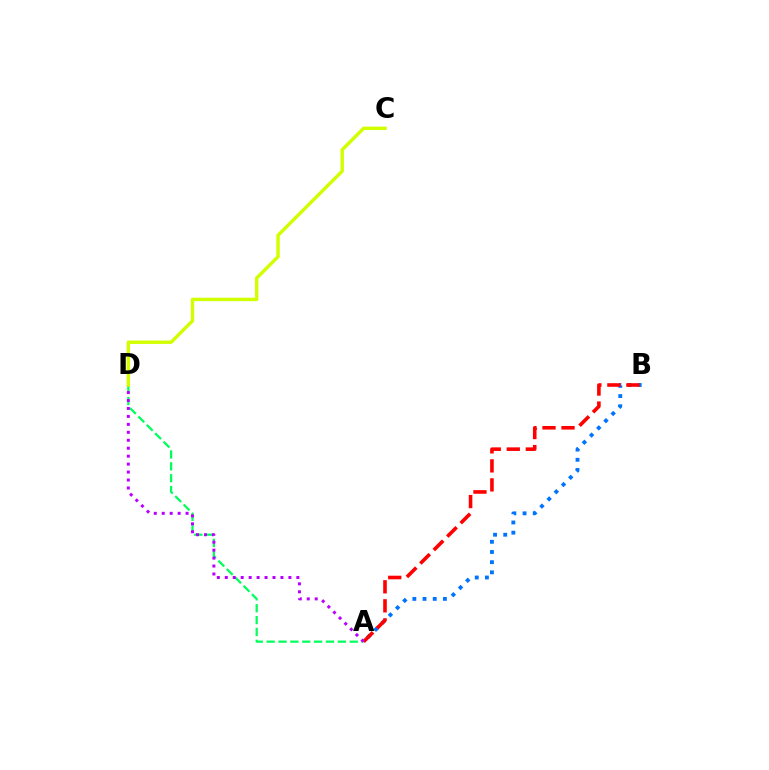{('A', 'B'): [{'color': '#0074ff', 'line_style': 'dotted', 'thickness': 2.77}, {'color': '#ff0000', 'line_style': 'dashed', 'thickness': 2.58}], ('A', 'D'): [{'color': '#00ff5c', 'line_style': 'dashed', 'thickness': 1.61}, {'color': '#b900ff', 'line_style': 'dotted', 'thickness': 2.16}], ('C', 'D'): [{'color': '#d1ff00', 'line_style': 'solid', 'thickness': 2.46}]}